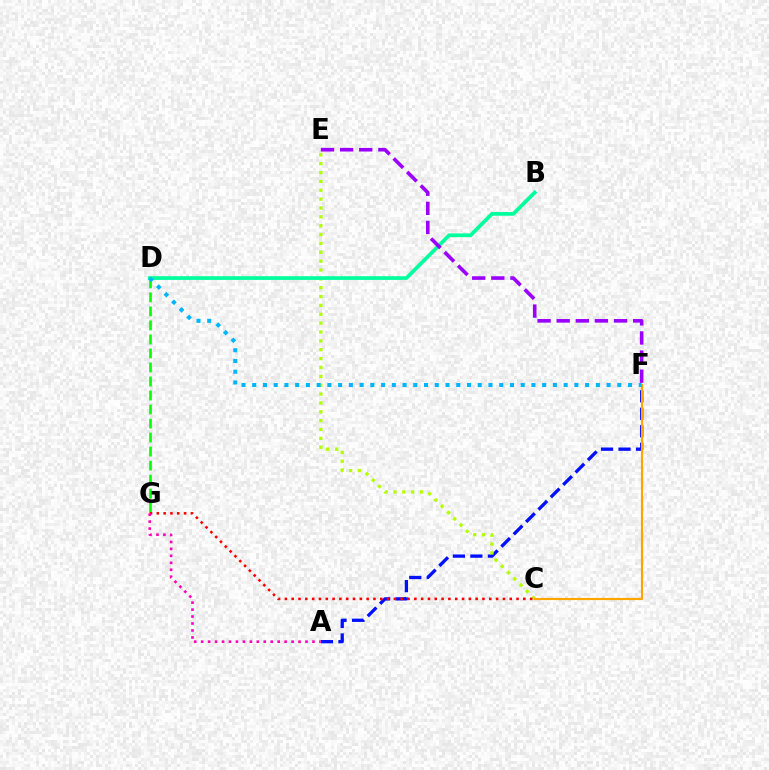{('A', 'F'): [{'color': '#0010ff', 'line_style': 'dashed', 'thickness': 2.38}], ('C', 'E'): [{'color': '#b3ff00', 'line_style': 'dotted', 'thickness': 2.41}], ('D', 'G'): [{'color': '#08ff00', 'line_style': 'dashed', 'thickness': 1.9}], ('B', 'D'): [{'color': '#00ff9d', 'line_style': 'solid', 'thickness': 2.68}], ('C', 'G'): [{'color': '#ff0000', 'line_style': 'dotted', 'thickness': 1.85}], ('C', 'F'): [{'color': '#ffa500', 'line_style': 'solid', 'thickness': 1.56}], ('D', 'F'): [{'color': '#00b5ff', 'line_style': 'dotted', 'thickness': 2.92}], ('E', 'F'): [{'color': '#9b00ff', 'line_style': 'dashed', 'thickness': 2.6}], ('A', 'G'): [{'color': '#ff00bd', 'line_style': 'dotted', 'thickness': 1.89}]}